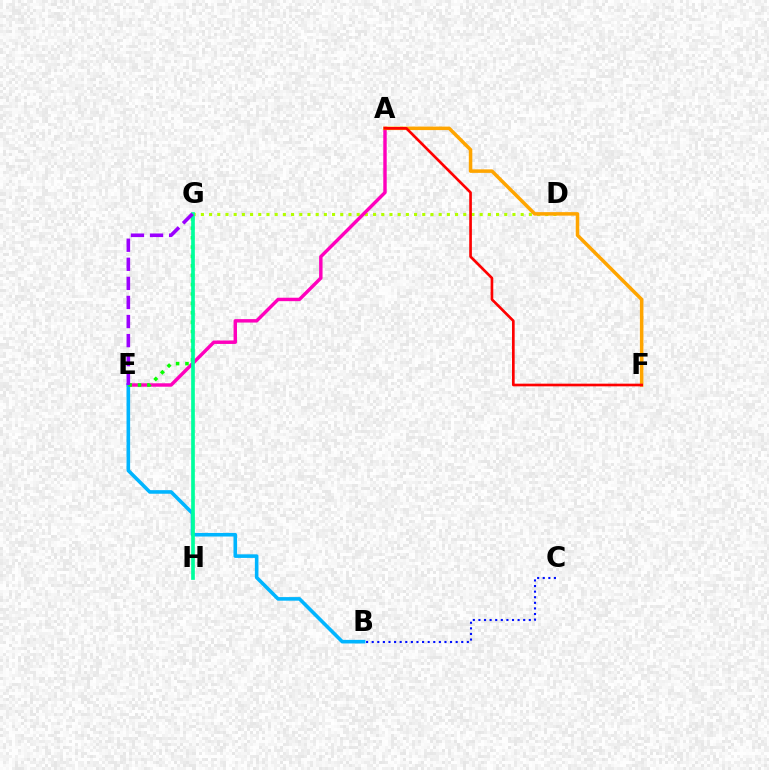{('D', 'G'): [{'color': '#b3ff00', 'line_style': 'dotted', 'thickness': 2.23}], ('A', 'E'): [{'color': '#ff00bd', 'line_style': 'solid', 'thickness': 2.47}], ('A', 'F'): [{'color': '#ffa500', 'line_style': 'solid', 'thickness': 2.53}, {'color': '#ff0000', 'line_style': 'solid', 'thickness': 1.92}], ('B', 'C'): [{'color': '#0010ff', 'line_style': 'dotted', 'thickness': 1.52}], ('B', 'E'): [{'color': '#00b5ff', 'line_style': 'solid', 'thickness': 2.58}], ('E', 'G'): [{'color': '#08ff00', 'line_style': 'dotted', 'thickness': 2.55}, {'color': '#9b00ff', 'line_style': 'dashed', 'thickness': 2.59}], ('G', 'H'): [{'color': '#00ff9d', 'line_style': 'solid', 'thickness': 2.65}]}